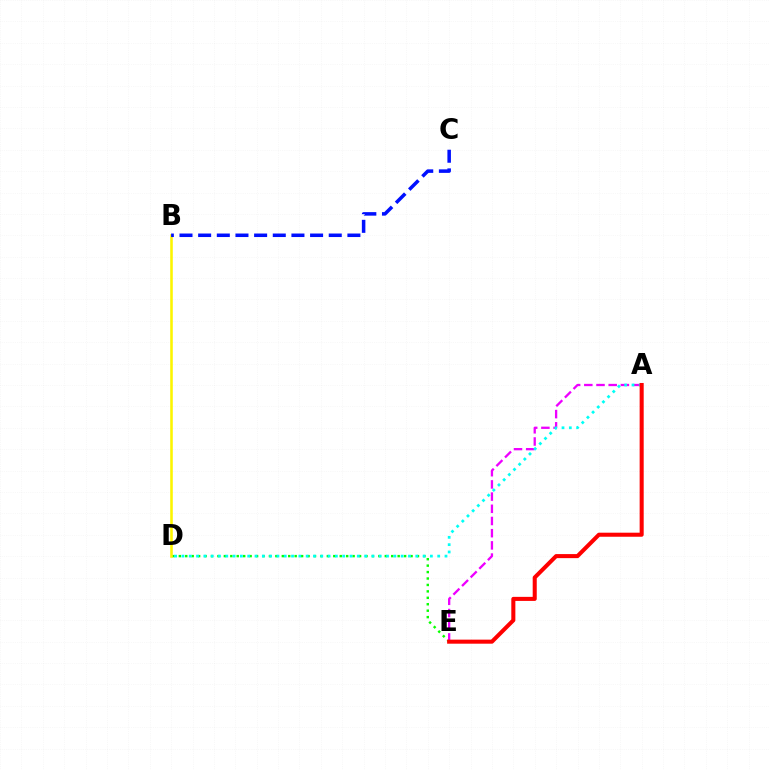{('D', 'E'): [{'color': '#08ff00', 'line_style': 'dotted', 'thickness': 1.75}], ('A', 'E'): [{'color': '#ee00ff', 'line_style': 'dashed', 'thickness': 1.66}, {'color': '#ff0000', 'line_style': 'solid', 'thickness': 2.92}], ('B', 'D'): [{'color': '#fcf500', 'line_style': 'solid', 'thickness': 1.86}], ('A', 'D'): [{'color': '#00fff6', 'line_style': 'dotted', 'thickness': 1.99}], ('B', 'C'): [{'color': '#0010ff', 'line_style': 'dashed', 'thickness': 2.53}]}